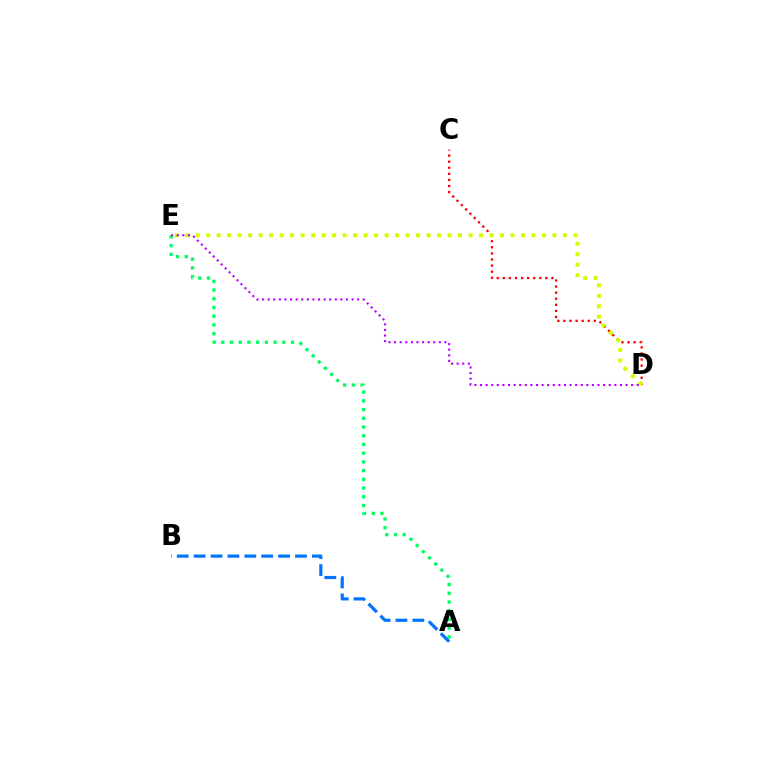{('C', 'D'): [{'color': '#ff0000', 'line_style': 'dotted', 'thickness': 1.65}], ('D', 'E'): [{'color': '#d1ff00', 'line_style': 'dotted', 'thickness': 2.85}, {'color': '#b900ff', 'line_style': 'dotted', 'thickness': 1.52}], ('A', 'E'): [{'color': '#00ff5c', 'line_style': 'dotted', 'thickness': 2.37}], ('A', 'B'): [{'color': '#0074ff', 'line_style': 'dashed', 'thickness': 2.3}]}